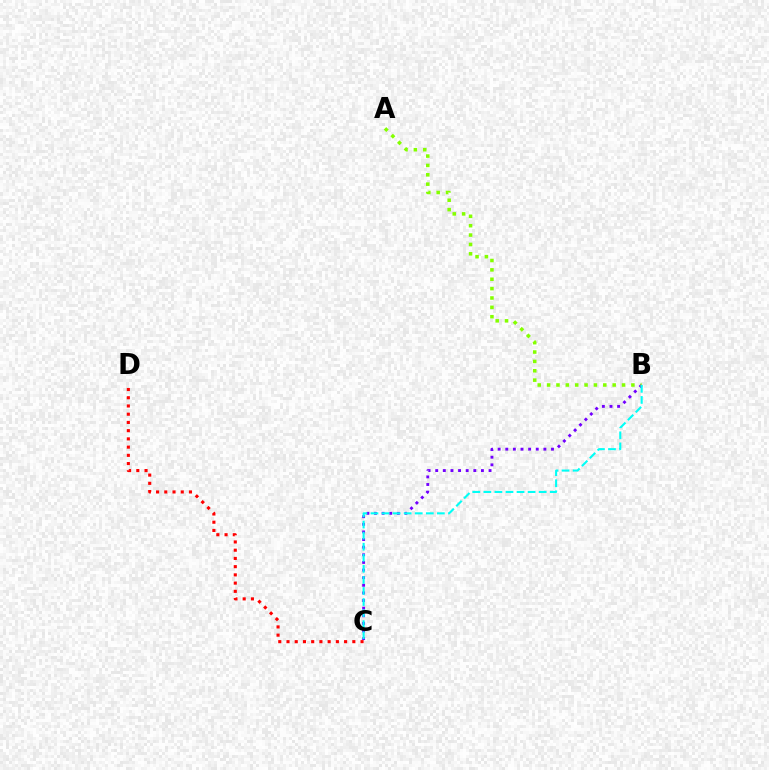{('B', 'C'): [{'color': '#7200ff', 'line_style': 'dotted', 'thickness': 2.07}, {'color': '#00fff6', 'line_style': 'dashed', 'thickness': 1.5}], ('A', 'B'): [{'color': '#84ff00', 'line_style': 'dotted', 'thickness': 2.55}], ('C', 'D'): [{'color': '#ff0000', 'line_style': 'dotted', 'thickness': 2.24}]}